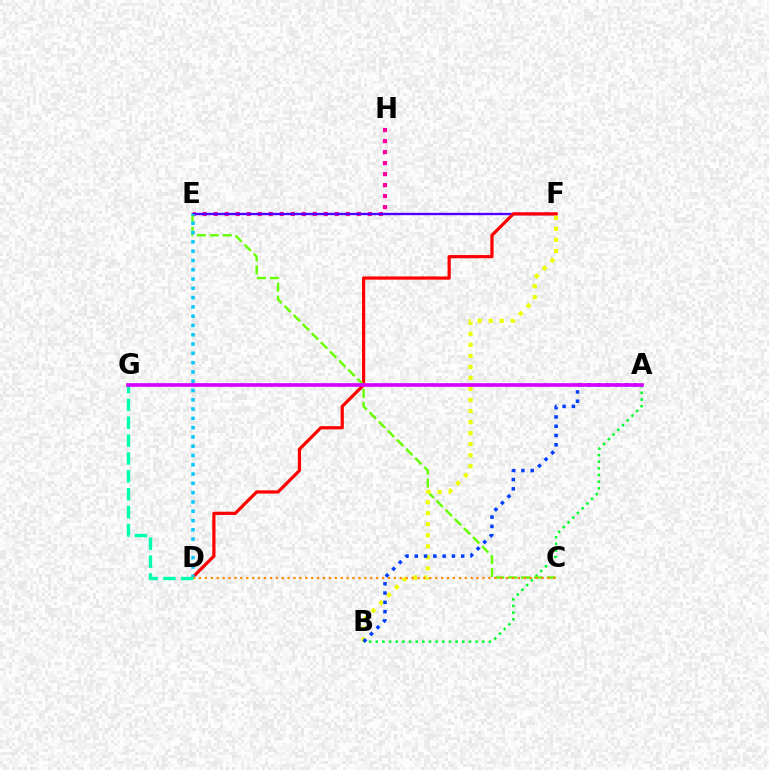{('E', 'H'): [{'color': '#ff00a0', 'line_style': 'dotted', 'thickness': 2.99}], ('A', 'B'): [{'color': '#00ff27', 'line_style': 'dotted', 'thickness': 1.81}, {'color': '#003fff', 'line_style': 'dotted', 'thickness': 2.52}], ('E', 'F'): [{'color': '#4f00ff', 'line_style': 'solid', 'thickness': 1.7}], ('D', 'F'): [{'color': '#ff0000', 'line_style': 'solid', 'thickness': 2.31}], ('C', 'E'): [{'color': '#66ff00', 'line_style': 'dashed', 'thickness': 1.75}], ('B', 'F'): [{'color': '#eeff00', 'line_style': 'dotted', 'thickness': 3.0}], ('D', 'E'): [{'color': '#00c7ff', 'line_style': 'dotted', 'thickness': 2.52}], ('C', 'D'): [{'color': '#ff8800', 'line_style': 'dotted', 'thickness': 1.6}], ('D', 'G'): [{'color': '#00ffaf', 'line_style': 'dashed', 'thickness': 2.43}], ('A', 'G'): [{'color': '#d600ff', 'line_style': 'solid', 'thickness': 2.64}]}